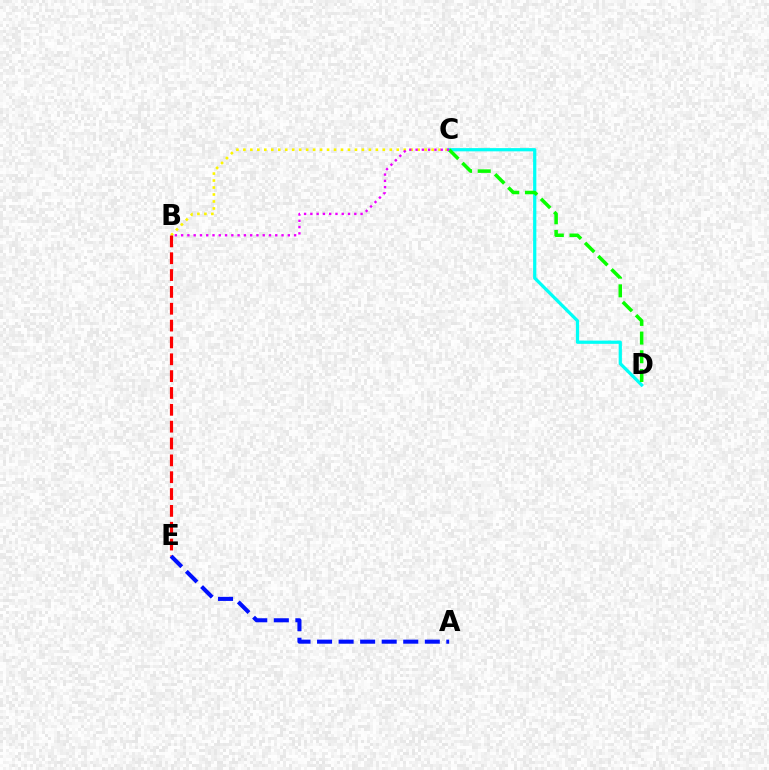{('B', 'C'): [{'color': '#fcf500', 'line_style': 'dotted', 'thickness': 1.89}, {'color': '#ee00ff', 'line_style': 'dotted', 'thickness': 1.71}], ('C', 'D'): [{'color': '#00fff6', 'line_style': 'solid', 'thickness': 2.33}, {'color': '#08ff00', 'line_style': 'dashed', 'thickness': 2.54}], ('B', 'E'): [{'color': '#ff0000', 'line_style': 'dashed', 'thickness': 2.29}], ('A', 'E'): [{'color': '#0010ff', 'line_style': 'dashed', 'thickness': 2.93}]}